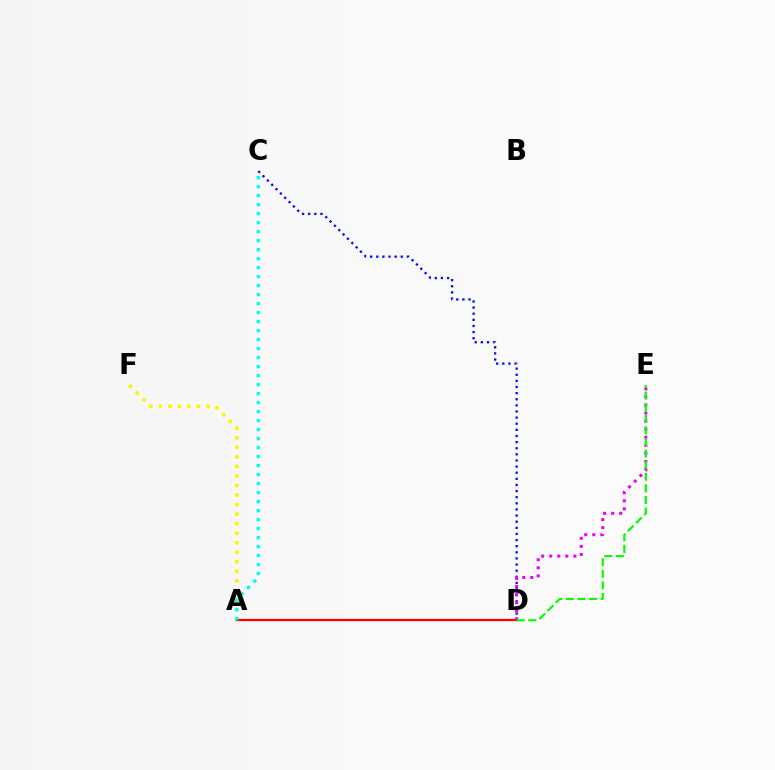{('C', 'D'): [{'color': '#0010ff', 'line_style': 'dotted', 'thickness': 1.66}], ('A', 'F'): [{'color': '#fcf500', 'line_style': 'dotted', 'thickness': 2.59}], ('A', 'D'): [{'color': '#ff0000', 'line_style': 'solid', 'thickness': 1.63}], ('D', 'E'): [{'color': '#ee00ff', 'line_style': 'dotted', 'thickness': 2.19}, {'color': '#08ff00', 'line_style': 'dashed', 'thickness': 1.58}], ('A', 'C'): [{'color': '#00fff6', 'line_style': 'dotted', 'thickness': 2.44}]}